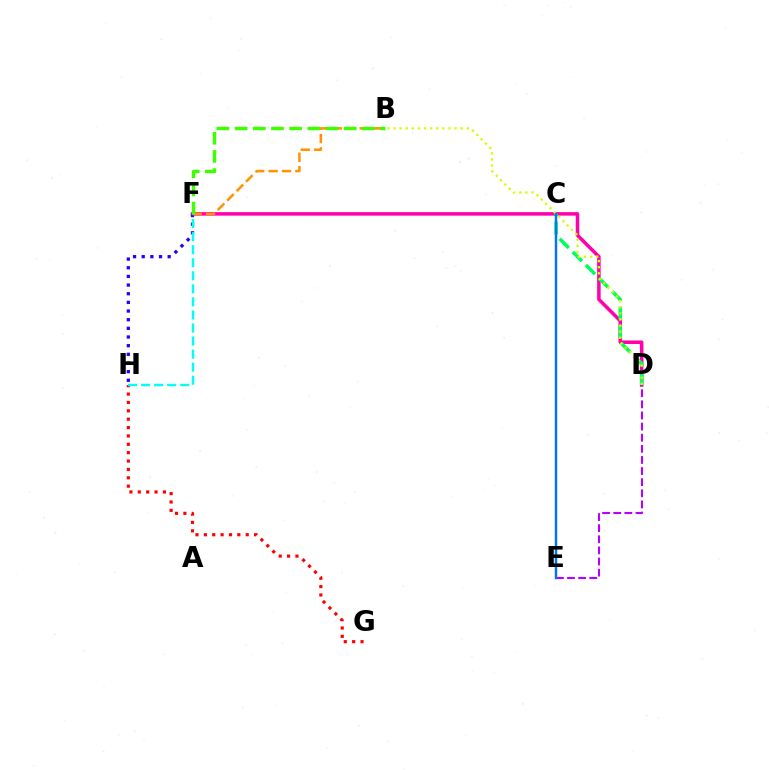{('G', 'H'): [{'color': '#ff0000', 'line_style': 'dotted', 'thickness': 2.27}], ('D', 'F'): [{'color': '#ff00ac', 'line_style': 'solid', 'thickness': 2.53}], ('C', 'D'): [{'color': '#00ff5c', 'line_style': 'dashed', 'thickness': 2.52}], ('F', 'H'): [{'color': '#2500ff', 'line_style': 'dotted', 'thickness': 2.35}, {'color': '#00fff6', 'line_style': 'dashed', 'thickness': 1.77}], ('D', 'E'): [{'color': '#b900ff', 'line_style': 'dashed', 'thickness': 1.51}], ('B', 'D'): [{'color': '#d1ff00', 'line_style': 'dotted', 'thickness': 1.66}], ('B', 'F'): [{'color': '#ff9400', 'line_style': 'dashed', 'thickness': 1.82}, {'color': '#3dff00', 'line_style': 'dashed', 'thickness': 2.47}], ('C', 'E'): [{'color': '#0074ff', 'line_style': 'solid', 'thickness': 1.76}]}